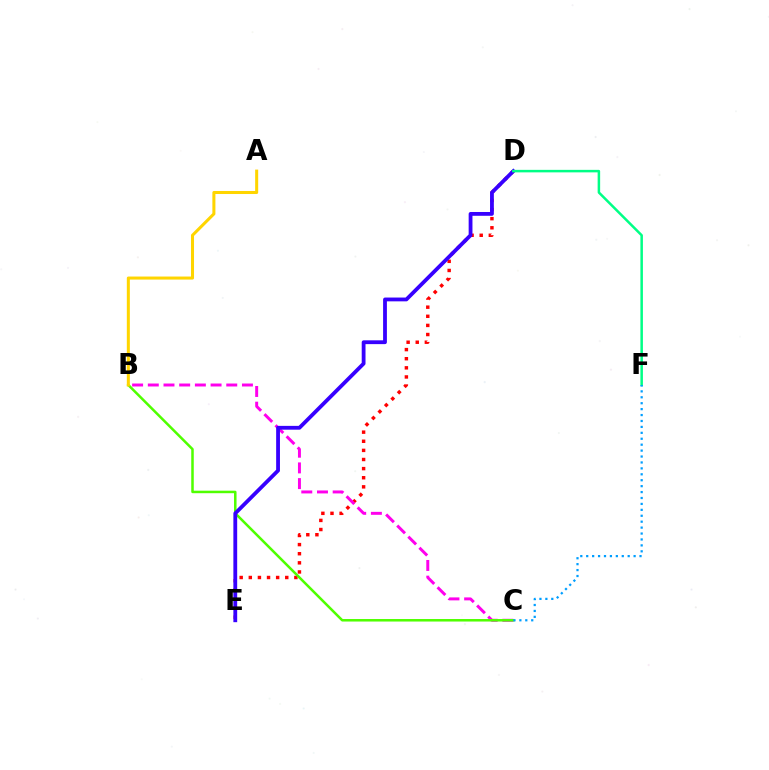{('D', 'E'): [{'color': '#ff0000', 'line_style': 'dotted', 'thickness': 2.48}, {'color': '#3700ff', 'line_style': 'solid', 'thickness': 2.74}], ('B', 'C'): [{'color': '#ff00ed', 'line_style': 'dashed', 'thickness': 2.13}, {'color': '#4fff00', 'line_style': 'solid', 'thickness': 1.81}], ('A', 'B'): [{'color': '#ffd500', 'line_style': 'solid', 'thickness': 2.19}], ('D', 'F'): [{'color': '#00ff86', 'line_style': 'solid', 'thickness': 1.81}], ('C', 'F'): [{'color': '#009eff', 'line_style': 'dotted', 'thickness': 1.61}]}